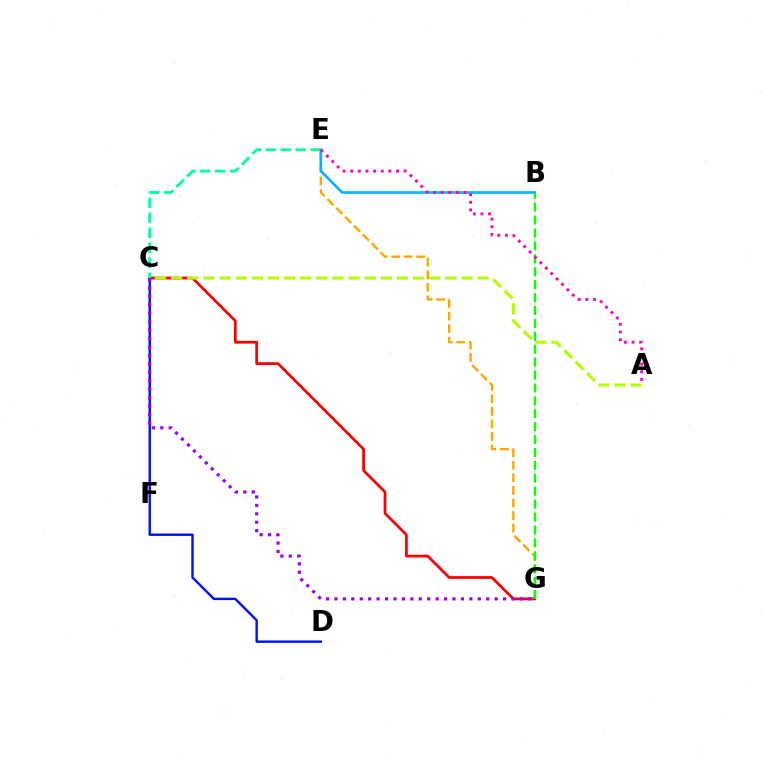{('E', 'G'): [{'color': '#ffa500', 'line_style': 'dashed', 'thickness': 1.71}], ('C', 'G'): [{'color': '#ff0000', 'line_style': 'solid', 'thickness': 2.0}, {'color': '#9b00ff', 'line_style': 'dotted', 'thickness': 2.29}], ('C', 'D'): [{'color': '#0010ff', 'line_style': 'solid', 'thickness': 1.73}], ('B', 'E'): [{'color': '#00b5ff', 'line_style': 'solid', 'thickness': 1.89}], ('C', 'E'): [{'color': '#00ff9d', 'line_style': 'dashed', 'thickness': 2.03}], ('A', 'C'): [{'color': '#b3ff00', 'line_style': 'dashed', 'thickness': 2.19}], ('B', 'G'): [{'color': '#08ff00', 'line_style': 'dashed', 'thickness': 1.75}], ('A', 'E'): [{'color': '#ff00bd', 'line_style': 'dotted', 'thickness': 2.08}]}